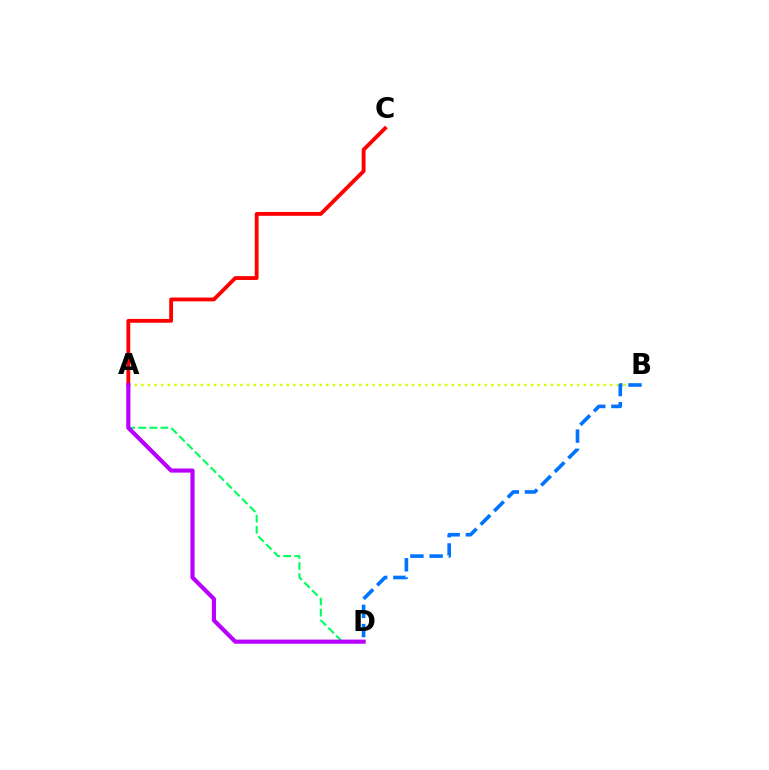{('A', 'C'): [{'color': '#ff0000', 'line_style': 'solid', 'thickness': 2.76}], ('A', 'B'): [{'color': '#d1ff00', 'line_style': 'dotted', 'thickness': 1.79}], ('A', 'D'): [{'color': '#00ff5c', 'line_style': 'dashed', 'thickness': 1.51}, {'color': '#b900ff', 'line_style': 'solid', 'thickness': 2.98}], ('B', 'D'): [{'color': '#0074ff', 'line_style': 'dashed', 'thickness': 2.61}]}